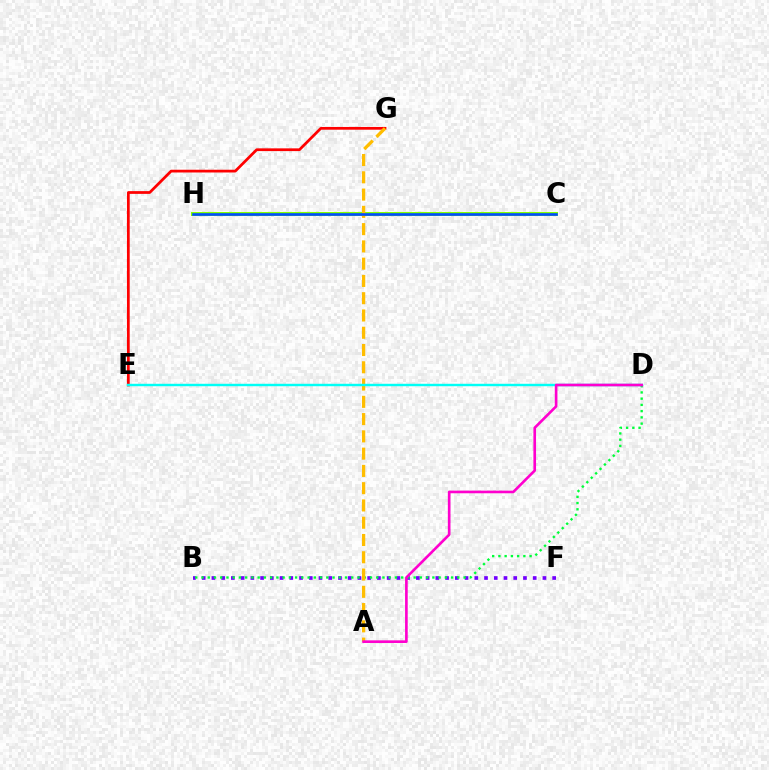{('E', 'G'): [{'color': '#ff0000', 'line_style': 'solid', 'thickness': 1.97}], ('C', 'H'): [{'color': '#84ff00', 'line_style': 'solid', 'thickness': 2.9}, {'color': '#004bff', 'line_style': 'solid', 'thickness': 1.89}], ('B', 'F'): [{'color': '#7200ff', 'line_style': 'dotted', 'thickness': 2.65}], ('B', 'D'): [{'color': '#00ff39', 'line_style': 'dotted', 'thickness': 1.7}], ('A', 'G'): [{'color': '#ffbd00', 'line_style': 'dashed', 'thickness': 2.35}], ('D', 'E'): [{'color': '#00fff6', 'line_style': 'solid', 'thickness': 1.75}], ('A', 'D'): [{'color': '#ff00cf', 'line_style': 'solid', 'thickness': 1.9}]}